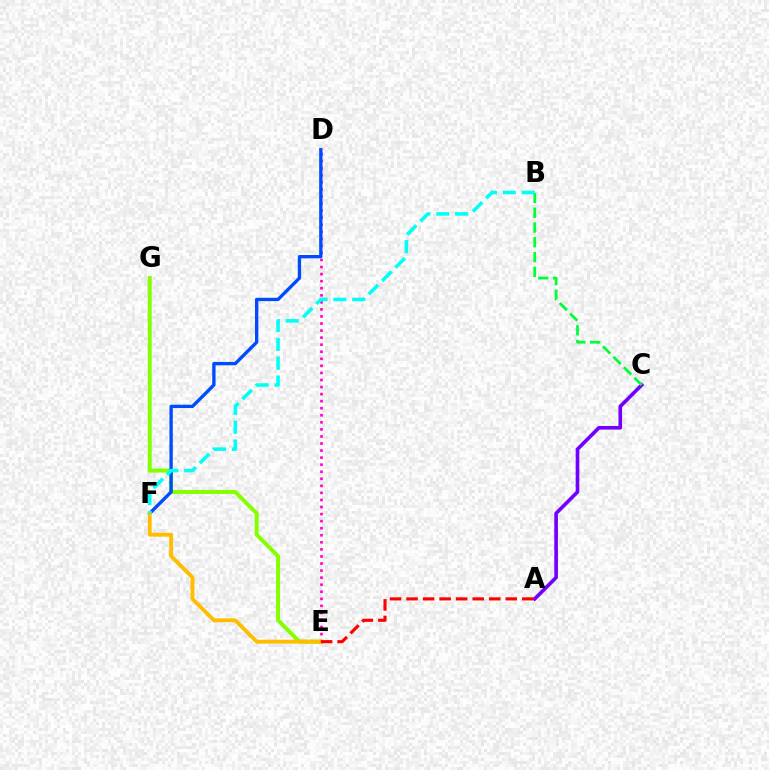{('D', 'E'): [{'color': '#ff00cf', 'line_style': 'dotted', 'thickness': 1.92}], ('E', 'G'): [{'color': '#84ff00', 'line_style': 'solid', 'thickness': 2.87}], ('A', 'C'): [{'color': '#7200ff', 'line_style': 'solid', 'thickness': 2.62}], ('B', 'C'): [{'color': '#00ff39', 'line_style': 'dashed', 'thickness': 2.01}], ('D', 'F'): [{'color': '#004bff', 'line_style': 'solid', 'thickness': 2.4}], ('E', 'F'): [{'color': '#ffbd00', 'line_style': 'solid', 'thickness': 2.77}], ('B', 'F'): [{'color': '#00fff6', 'line_style': 'dashed', 'thickness': 2.56}], ('A', 'E'): [{'color': '#ff0000', 'line_style': 'dashed', 'thickness': 2.25}]}